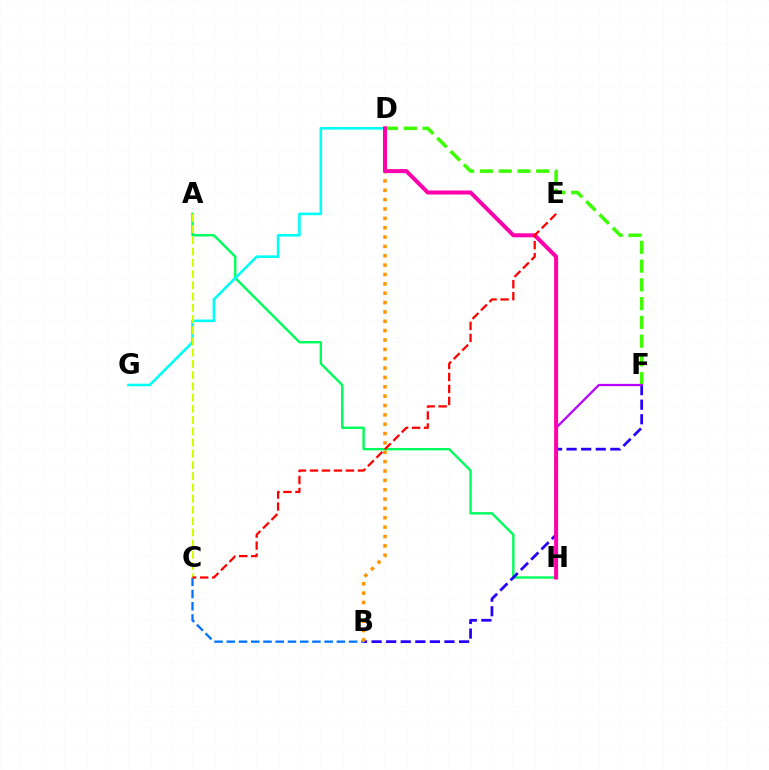{('D', 'F'): [{'color': '#3dff00', 'line_style': 'dashed', 'thickness': 2.55}], ('B', 'C'): [{'color': '#0074ff', 'line_style': 'dashed', 'thickness': 1.66}], ('A', 'H'): [{'color': '#00ff5c', 'line_style': 'solid', 'thickness': 1.74}], ('B', 'F'): [{'color': '#2500ff', 'line_style': 'dashed', 'thickness': 1.98}], ('F', 'H'): [{'color': '#b900ff', 'line_style': 'solid', 'thickness': 1.63}], ('D', 'G'): [{'color': '#00fff6', 'line_style': 'solid', 'thickness': 1.88}], ('B', 'D'): [{'color': '#ff9400', 'line_style': 'dotted', 'thickness': 2.54}], ('D', 'H'): [{'color': '#ff00ac', 'line_style': 'solid', 'thickness': 2.89}], ('A', 'C'): [{'color': '#d1ff00', 'line_style': 'dashed', 'thickness': 1.53}], ('C', 'E'): [{'color': '#ff0000', 'line_style': 'dashed', 'thickness': 1.63}]}